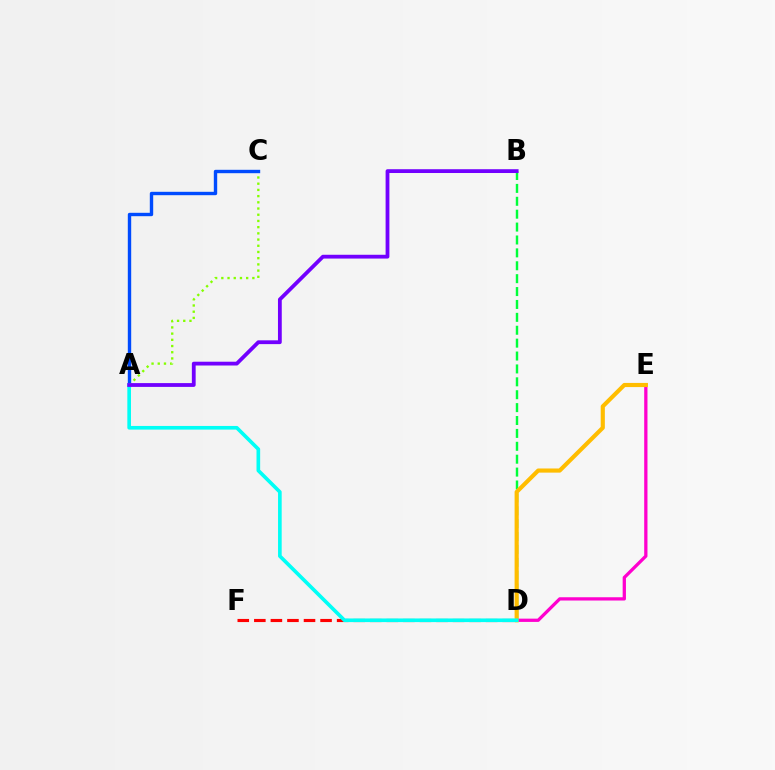{('D', 'E'): [{'color': '#ff00cf', 'line_style': 'solid', 'thickness': 2.36}, {'color': '#ffbd00', 'line_style': 'solid', 'thickness': 2.98}], ('A', 'C'): [{'color': '#84ff00', 'line_style': 'dotted', 'thickness': 1.69}, {'color': '#004bff', 'line_style': 'solid', 'thickness': 2.44}], ('D', 'F'): [{'color': '#ff0000', 'line_style': 'dashed', 'thickness': 2.25}], ('B', 'D'): [{'color': '#00ff39', 'line_style': 'dashed', 'thickness': 1.75}], ('A', 'D'): [{'color': '#00fff6', 'line_style': 'solid', 'thickness': 2.63}], ('A', 'B'): [{'color': '#7200ff', 'line_style': 'solid', 'thickness': 2.73}]}